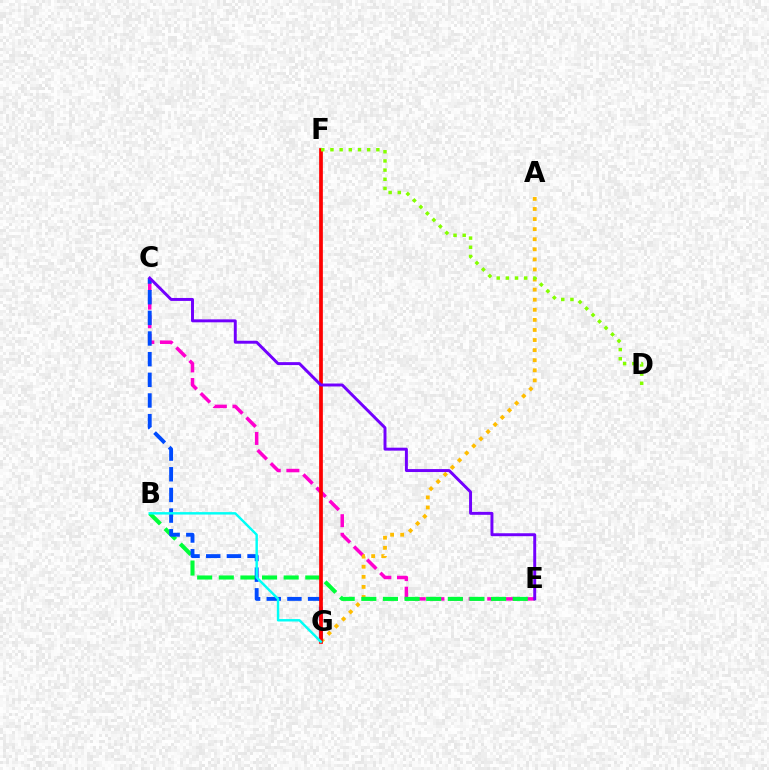{('C', 'E'): [{'color': '#ff00cf', 'line_style': 'dashed', 'thickness': 2.53}, {'color': '#7200ff', 'line_style': 'solid', 'thickness': 2.12}], ('A', 'G'): [{'color': '#ffbd00', 'line_style': 'dotted', 'thickness': 2.74}], ('B', 'E'): [{'color': '#00ff39', 'line_style': 'dashed', 'thickness': 2.94}], ('C', 'G'): [{'color': '#004bff', 'line_style': 'dashed', 'thickness': 2.81}], ('F', 'G'): [{'color': '#ff0000', 'line_style': 'solid', 'thickness': 2.68}], ('B', 'G'): [{'color': '#00fff6', 'line_style': 'solid', 'thickness': 1.76}], ('D', 'F'): [{'color': '#84ff00', 'line_style': 'dotted', 'thickness': 2.49}]}